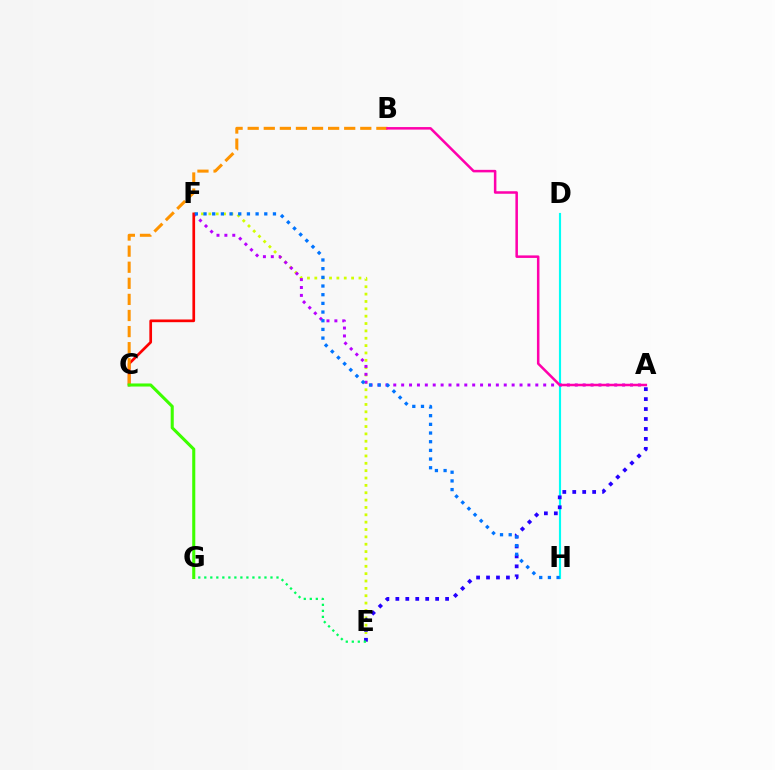{('D', 'H'): [{'color': '#00fff6', 'line_style': 'solid', 'thickness': 1.55}], ('E', 'F'): [{'color': '#d1ff00', 'line_style': 'dotted', 'thickness': 2.0}], ('A', 'E'): [{'color': '#2500ff', 'line_style': 'dotted', 'thickness': 2.7}], ('A', 'F'): [{'color': '#b900ff', 'line_style': 'dotted', 'thickness': 2.14}], ('C', 'F'): [{'color': '#ff0000', 'line_style': 'solid', 'thickness': 1.94}], ('E', 'G'): [{'color': '#00ff5c', 'line_style': 'dotted', 'thickness': 1.63}], ('B', 'C'): [{'color': '#ff9400', 'line_style': 'dashed', 'thickness': 2.19}], ('F', 'H'): [{'color': '#0074ff', 'line_style': 'dotted', 'thickness': 2.36}], ('A', 'B'): [{'color': '#ff00ac', 'line_style': 'solid', 'thickness': 1.82}], ('C', 'G'): [{'color': '#3dff00', 'line_style': 'solid', 'thickness': 2.21}]}